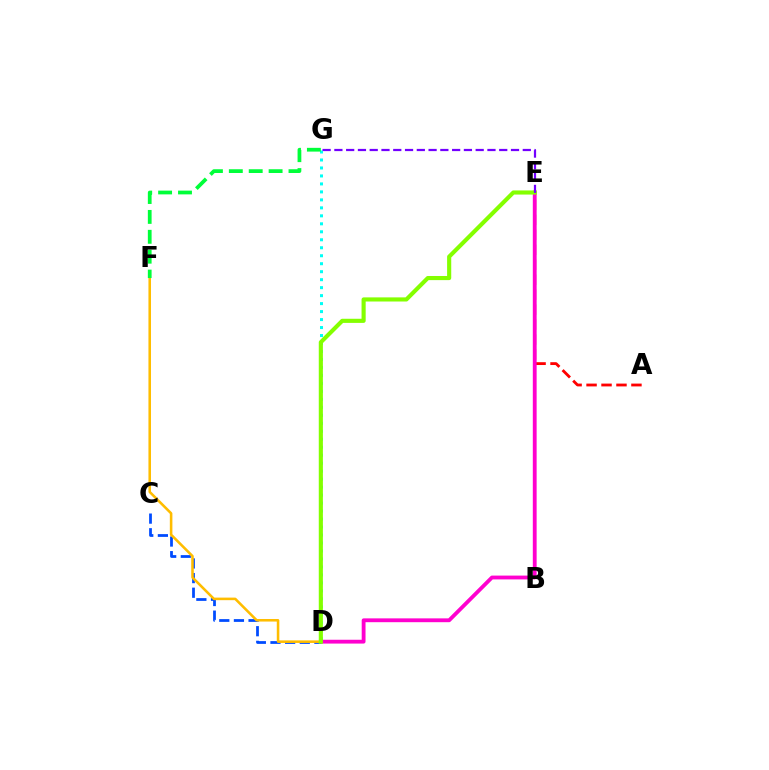{('D', 'G'): [{'color': '#00fff6', 'line_style': 'dotted', 'thickness': 2.17}], ('A', 'E'): [{'color': '#ff0000', 'line_style': 'dashed', 'thickness': 2.03}], ('D', 'E'): [{'color': '#ff00cf', 'line_style': 'solid', 'thickness': 2.75}, {'color': '#84ff00', 'line_style': 'solid', 'thickness': 2.97}], ('C', 'D'): [{'color': '#004bff', 'line_style': 'dashed', 'thickness': 1.99}], ('D', 'F'): [{'color': '#ffbd00', 'line_style': 'solid', 'thickness': 1.85}], ('F', 'G'): [{'color': '#00ff39', 'line_style': 'dashed', 'thickness': 2.7}], ('E', 'G'): [{'color': '#7200ff', 'line_style': 'dashed', 'thickness': 1.6}]}